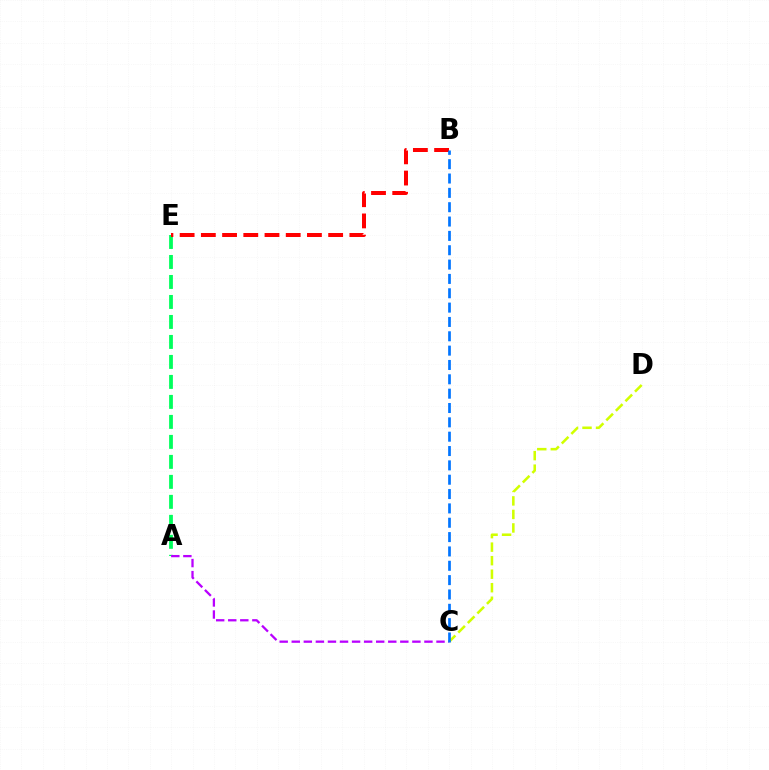{('A', 'E'): [{'color': '#00ff5c', 'line_style': 'dashed', 'thickness': 2.72}], ('A', 'C'): [{'color': '#b900ff', 'line_style': 'dashed', 'thickness': 1.64}], ('C', 'D'): [{'color': '#d1ff00', 'line_style': 'dashed', 'thickness': 1.84}], ('B', 'E'): [{'color': '#ff0000', 'line_style': 'dashed', 'thickness': 2.88}], ('B', 'C'): [{'color': '#0074ff', 'line_style': 'dashed', 'thickness': 1.95}]}